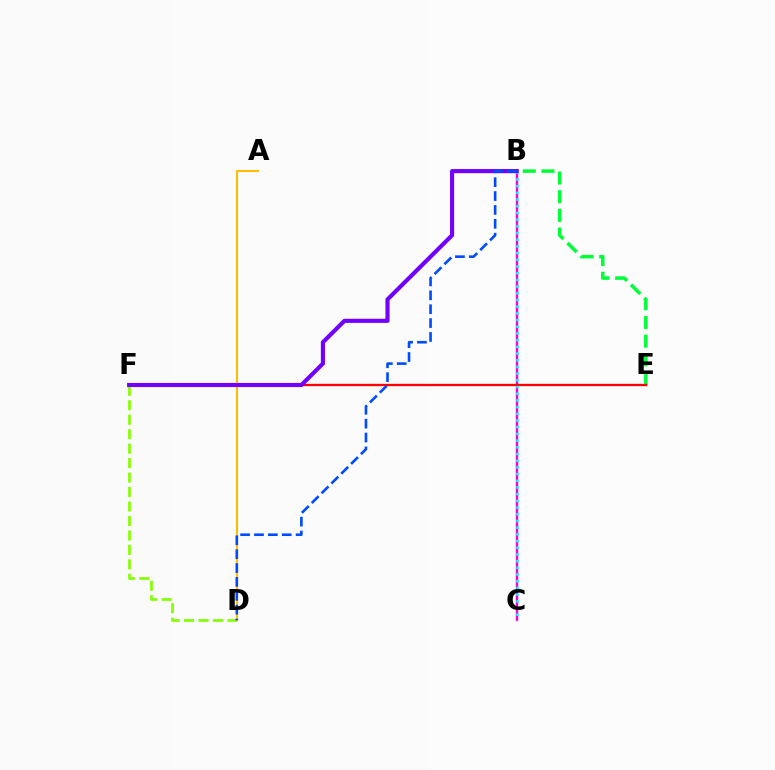{('D', 'F'): [{'color': '#84ff00', 'line_style': 'dashed', 'thickness': 1.96}], ('B', 'E'): [{'color': '#00ff39', 'line_style': 'dashed', 'thickness': 2.54}], ('B', 'C'): [{'color': '#ff00cf', 'line_style': 'solid', 'thickness': 1.74}, {'color': '#00fff6', 'line_style': 'dotted', 'thickness': 1.82}], ('A', 'D'): [{'color': '#ffbd00', 'line_style': 'solid', 'thickness': 1.51}], ('E', 'F'): [{'color': '#ff0000', 'line_style': 'solid', 'thickness': 1.67}], ('B', 'F'): [{'color': '#7200ff', 'line_style': 'solid', 'thickness': 2.98}], ('B', 'D'): [{'color': '#004bff', 'line_style': 'dashed', 'thickness': 1.88}]}